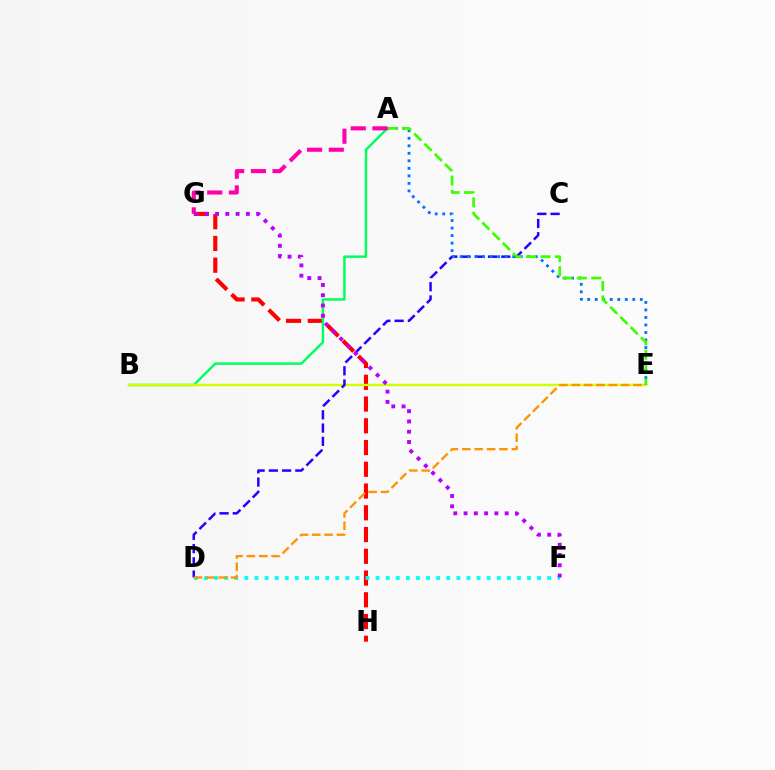{('G', 'H'): [{'color': '#ff0000', 'line_style': 'dashed', 'thickness': 2.95}], ('A', 'B'): [{'color': '#00ff5c', 'line_style': 'solid', 'thickness': 1.77}], ('D', 'F'): [{'color': '#00fff6', 'line_style': 'dotted', 'thickness': 2.74}], ('B', 'E'): [{'color': '#d1ff00', 'line_style': 'solid', 'thickness': 1.74}], ('C', 'D'): [{'color': '#2500ff', 'line_style': 'dashed', 'thickness': 1.8}], ('F', 'G'): [{'color': '#b900ff', 'line_style': 'dotted', 'thickness': 2.79}], ('A', 'E'): [{'color': '#0074ff', 'line_style': 'dotted', 'thickness': 2.04}, {'color': '#3dff00', 'line_style': 'dashed', 'thickness': 1.96}], ('A', 'G'): [{'color': '#ff00ac', 'line_style': 'dashed', 'thickness': 2.95}], ('D', 'E'): [{'color': '#ff9400', 'line_style': 'dashed', 'thickness': 1.68}]}